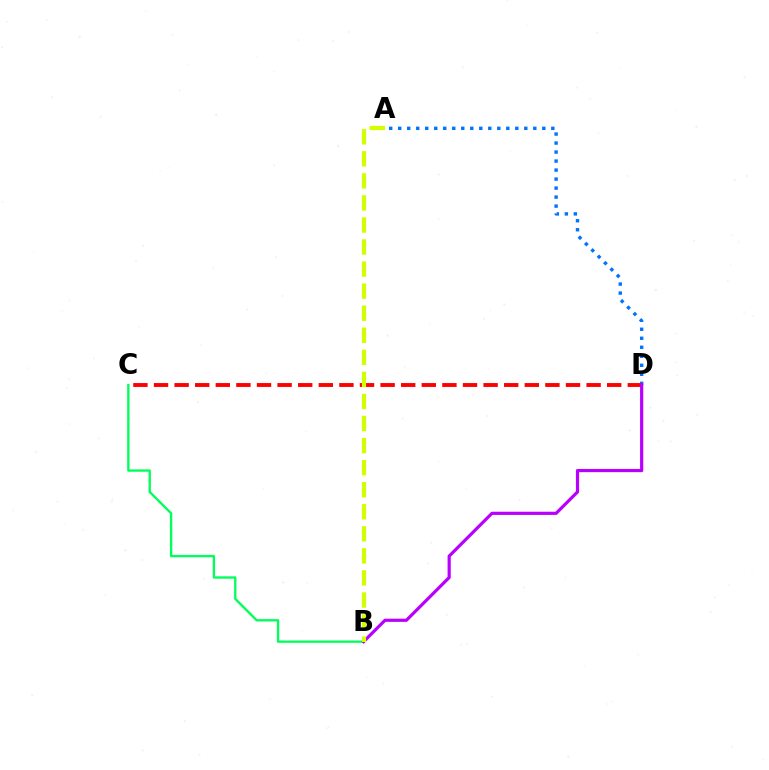{('B', 'C'): [{'color': '#00ff5c', 'line_style': 'solid', 'thickness': 1.69}], ('A', 'D'): [{'color': '#0074ff', 'line_style': 'dotted', 'thickness': 2.45}], ('C', 'D'): [{'color': '#ff0000', 'line_style': 'dashed', 'thickness': 2.8}], ('B', 'D'): [{'color': '#b900ff', 'line_style': 'solid', 'thickness': 2.29}], ('A', 'B'): [{'color': '#d1ff00', 'line_style': 'dashed', 'thickness': 3.0}]}